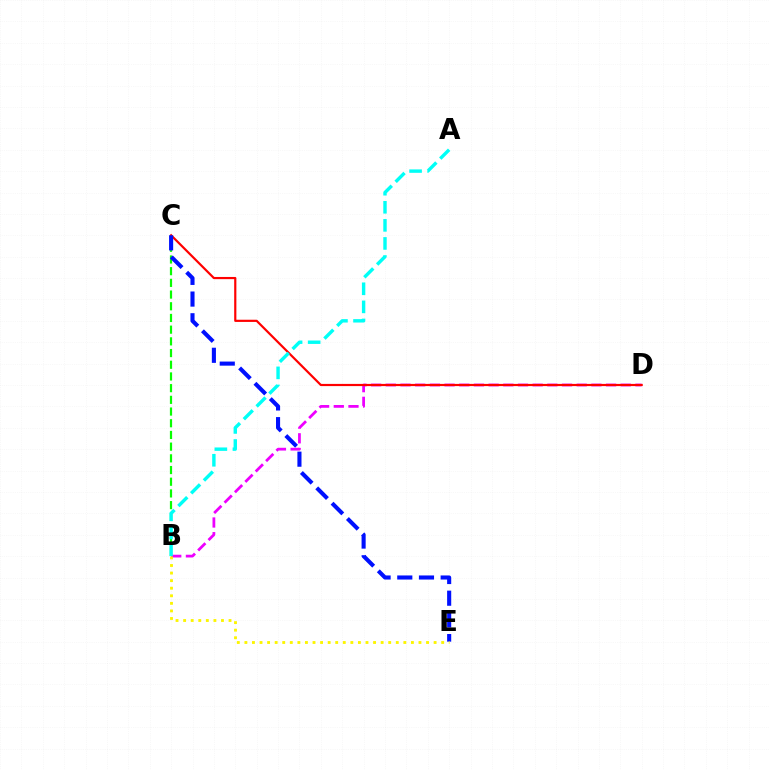{('B', 'C'): [{'color': '#08ff00', 'line_style': 'dashed', 'thickness': 1.59}], ('B', 'D'): [{'color': '#ee00ff', 'line_style': 'dashed', 'thickness': 1.99}], ('C', 'D'): [{'color': '#ff0000', 'line_style': 'solid', 'thickness': 1.57}], ('A', 'B'): [{'color': '#00fff6', 'line_style': 'dashed', 'thickness': 2.46}], ('C', 'E'): [{'color': '#0010ff', 'line_style': 'dashed', 'thickness': 2.95}], ('B', 'E'): [{'color': '#fcf500', 'line_style': 'dotted', 'thickness': 2.06}]}